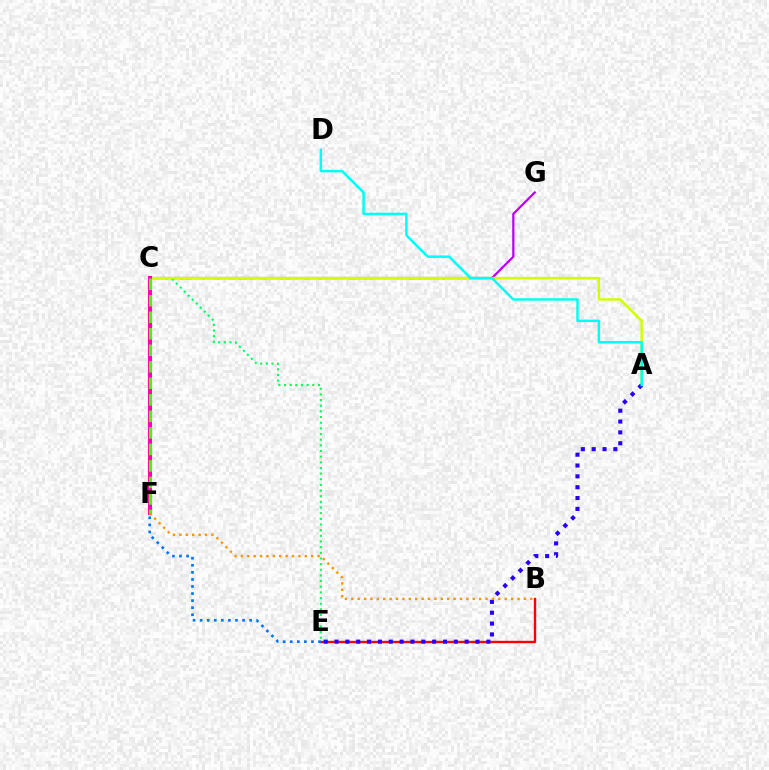{('C', 'G'): [{'color': '#b900ff', 'line_style': 'solid', 'thickness': 1.61}], ('C', 'E'): [{'color': '#00ff5c', 'line_style': 'dotted', 'thickness': 1.54}], ('B', 'E'): [{'color': '#ff0000', 'line_style': 'solid', 'thickness': 1.7}], ('E', 'F'): [{'color': '#0074ff', 'line_style': 'dotted', 'thickness': 1.92}], ('A', 'C'): [{'color': '#d1ff00', 'line_style': 'solid', 'thickness': 1.77}], ('A', 'E'): [{'color': '#2500ff', 'line_style': 'dotted', 'thickness': 2.95}], ('C', 'F'): [{'color': '#ff00ac', 'line_style': 'solid', 'thickness': 2.94}, {'color': '#3dff00', 'line_style': 'dashed', 'thickness': 2.24}], ('A', 'D'): [{'color': '#00fff6', 'line_style': 'solid', 'thickness': 1.79}], ('B', 'F'): [{'color': '#ff9400', 'line_style': 'dotted', 'thickness': 1.74}]}